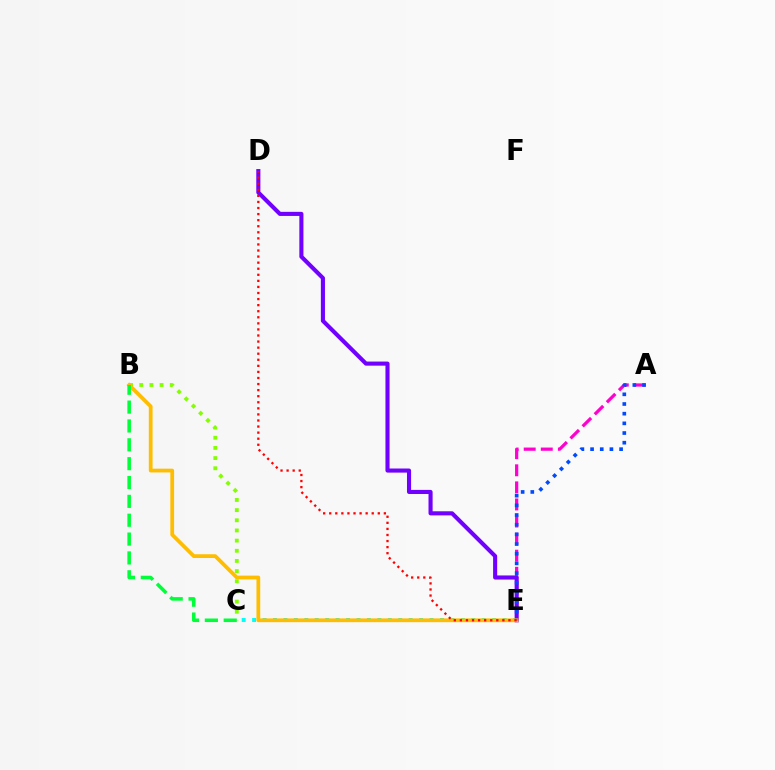{('A', 'E'): [{'color': '#ff00cf', 'line_style': 'dashed', 'thickness': 2.32}, {'color': '#004bff', 'line_style': 'dotted', 'thickness': 2.63}], ('C', 'E'): [{'color': '#00fff6', 'line_style': 'dotted', 'thickness': 2.84}], ('B', 'C'): [{'color': '#84ff00', 'line_style': 'dotted', 'thickness': 2.76}, {'color': '#00ff39', 'line_style': 'dashed', 'thickness': 2.56}], ('D', 'E'): [{'color': '#7200ff', 'line_style': 'solid', 'thickness': 2.95}, {'color': '#ff0000', 'line_style': 'dotted', 'thickness': 1.65}], ('B', 'E'): [{'color': '#ffbd00', 'line_style': 'solid', 'thickness': 2.71}]}